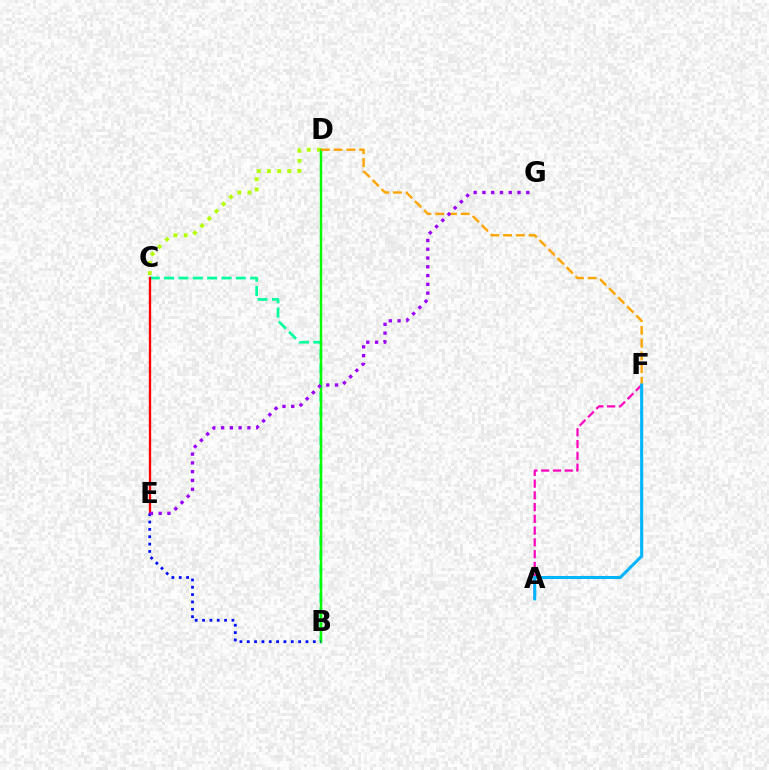{('B', 'C'): [{'color': '#00ff9d', 'line_style': 'dashed', 'thickness': 1.95}], ('C', 'D'): [{'color': '#b3ff00', 'line_style': 'dotted', 'thickness': 2.77}], ('B', 'D'): [{'color': '#08ff00', 'line_style': 'solid', 'thickness': 1.78}], ('C', 'E'): [{'color': '#ff0000', 'line_style': 'solid', 'thickness': 1.67}], ('A', 'F'): [{'color': '#ff00bd', 'line_style': 'dashed', 'thickness': 1.6}, {'color': '#00b5ff', 'line_style': 'solid', 'thickness': 2.2}], ('B', 'E'): [{'color': '#0010ff', 'line_style': 'dotted', 'thickness': 1.99}], ('D', 'F'): [{'color': '#ffa500', 'line_style': 'dashed', 'thickness': 1.74}], ('E', 'G'): [{'color': '#9b00ff', 'line_style': 'dotted', 'thickness': 2.39}]}